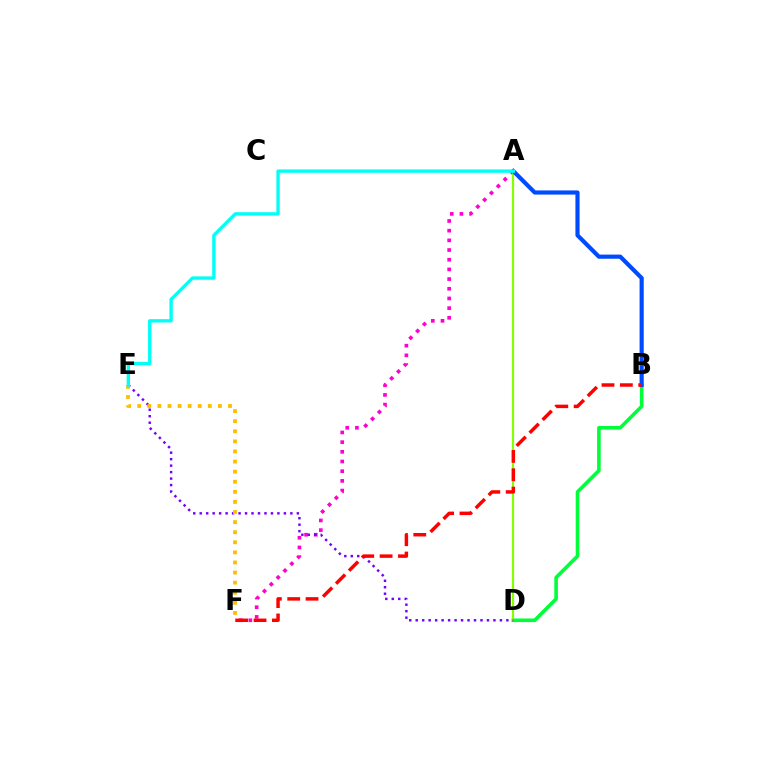{('B', 'D'): [{'color': '#00ff39', 'line_style': 'solid', 'thickness': 2.59}], ('A', 'F'): [{'color': '#ff00cf', 'line_style': 'dotted', 'thickness': 2.63}], ('A', 'D'): [{'color': '#84ff00', 'line_style': 'solid', 'thickness': 1.56}], ('D', 'E'): [{'color': '#7200ff', 'line_style': 'dotted', 'thickness': 1.76}], ('A', 'B'): [{'color': '#004bff', 'line_style': 'solid', 'thickness': 3.0}], ('E', 'F'): [{'color': '#ffbd00', 'line_style': 'dotted', 'thickness': 2.74}], ('A', 'E'): [{'color': '#00fff6', 'line_style': 'solid', 'thickness': 2.41}], ('B', 'F'): [{'color': '#ff0000', 'line_style': 'dashed', 'thickness': 2.49}]}